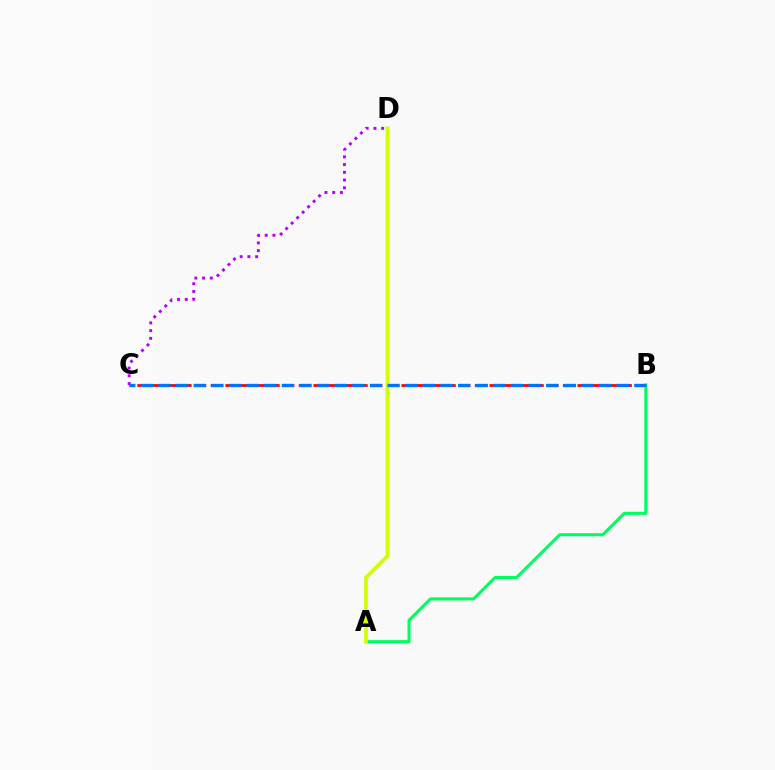{('C', 'D'): [{'color': '#b900ff', 'line_style': 'dotted', 'thickness': 2.1}], ('B', 'C'): [{'color': '#ff0000', 'line_style': 'dashed', 'thickness': 1.99}, {'color': '#0074ff', 'line_style': 'dashed', 'thickness': 2.39}], ('A', 'B'): [{'color': '#00ff5c', 'line_style': 'solid', 'thickness': 2.2}], ('A', 'D'): [{'color': '#d1ff00', 'line_style': 'solid', 'thickness': 2.71}]}